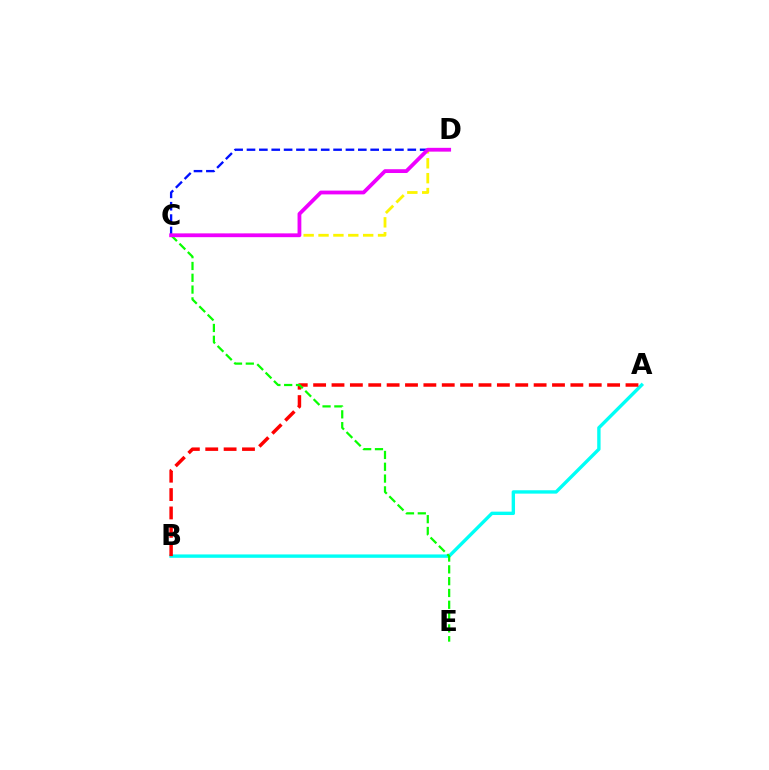{('C', 'D'): [{'color': '#0010ff', 'line_style': 'dashed', 'thickness': 1.68}, {'color': '#fcf500', 'line_style': 'dashed', 'thickness': 2.02}, {'color': '#ee00ff', 'line_style': 'solid', 'thickness': 2.73}], ('A', 'B'): [{'color': '#00fff6', 'line_style': 'solid', 'thickness': 2.43}, {'color': '#ff0000', 'line_style': 'dashed', 'thickness': 2.5}], ('C', 'E'): [{'color': '#08ff00', 'line_style': 'dashed', 'thickness': 1.6}]}